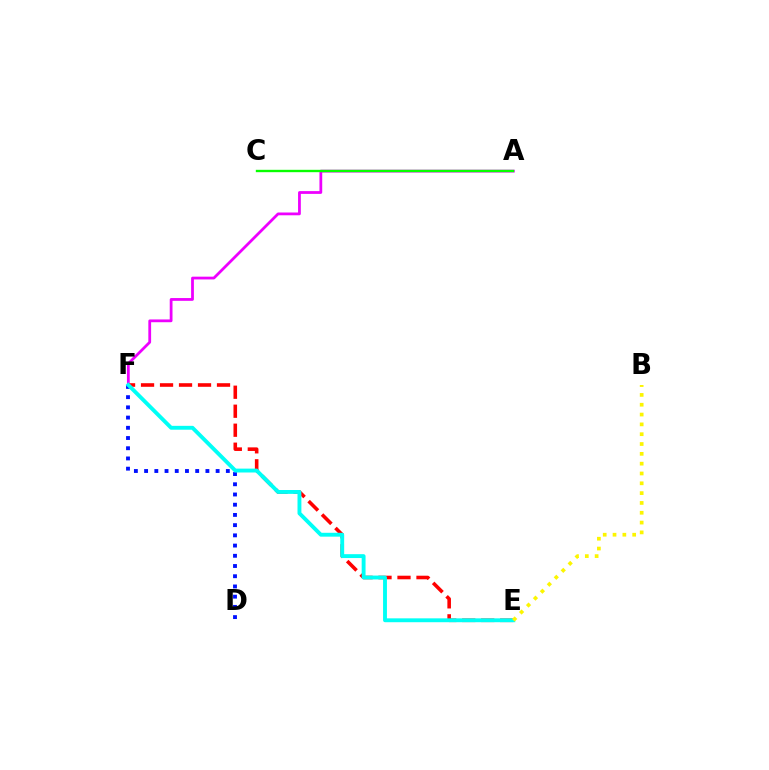{('A', 'F'): [{'color': '#ee00ff', 'line_style': 'solid', 'thickness': 2.0}], ('E', 'F'): [{'color': '#ff0000', 'line_style': 'dashed', 'thickness': 2.58}, {'color': '#00fff6', 'line_style': 'solid', 'thickness': 2.79}], ('D', 'F'): [{'color': '#0010ff', 'line_style': 'dotted', 'thickness': 2.78}], ('A', 'C'): [{'color': '#08ff00', 'line_style': 'solid', 'thickness': 1.71}], ('B', 'E'): [{'color': '#fcf500', 'line_style': 'dotted', 'thickness': 2.67}]}